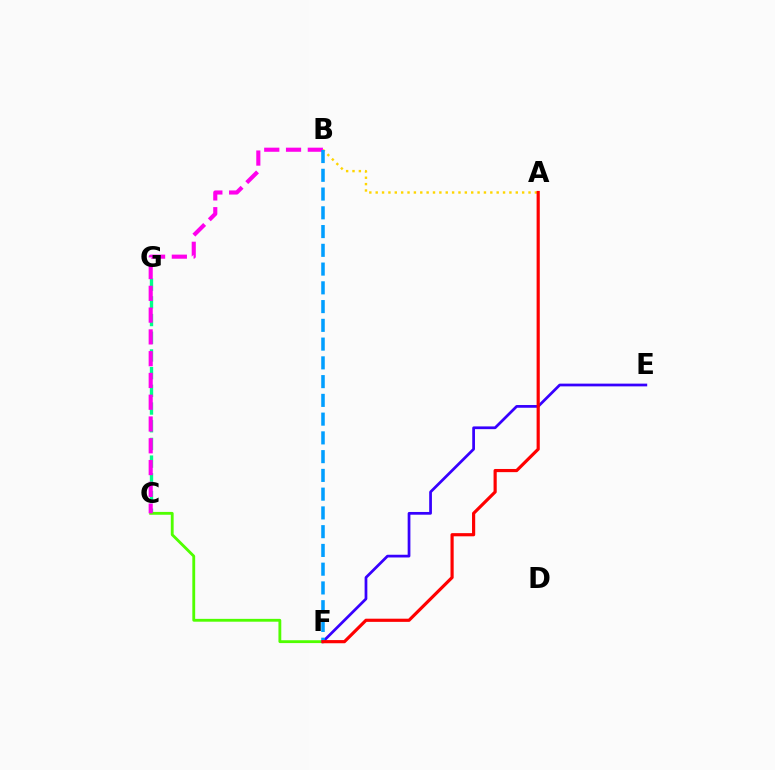{('C', 'G'): [{'color': '#00ff86', 'line_style': 'dashed', 'thickness': 2.4}], ('C', 'F'): [{'color': '#4fff00', 'line_style': 'solid', 'thickness': 2.04}], ('A', 'B'): [{'color': '#ffd500', 'line_style': 'dotted', 'thickness': 1.73}], ('E', 'F'): [{'color': '#3700ff', 'line_style': 'solid', 'thickness': 1.97}], ('B', 'C'): [{'color': '#ff00ed', 'line_style': 'dashed', 'thickness': 2.96}], ('B', 'F'): [{'color': '#009eff', 'line_style': 'dashed', 'thickness': 2.55}], ('A', 'F'): [{'color': '#ff0000', 'line_style': 'solid', 'thickness': 2.28}]}